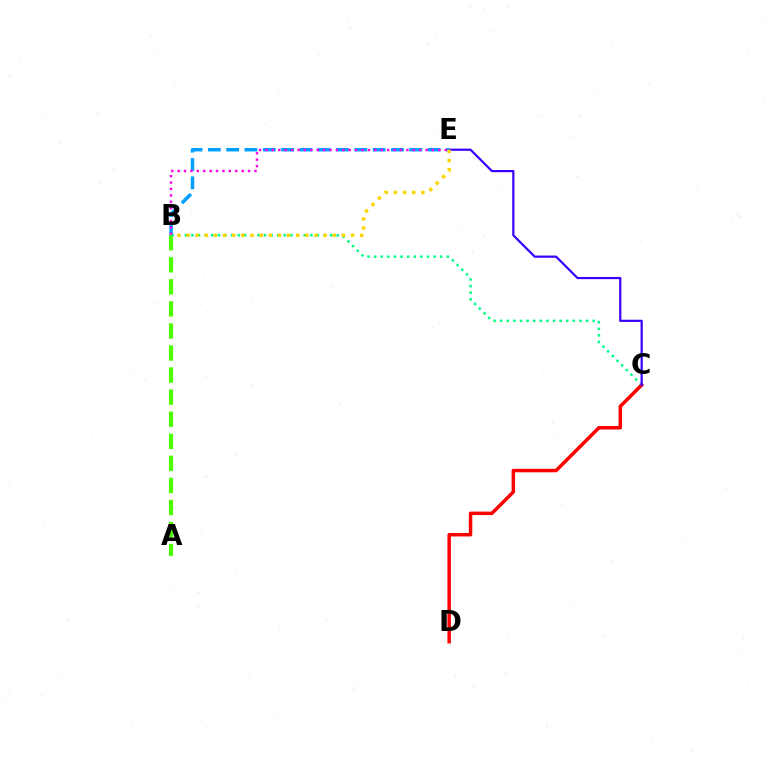{('A', 'B'): [{'color': '#4fff00', 'line_style': 'dashed', 'thickness': 3.0}], ('B', 'C'): [{'color': '#00ff86', 'line_style': 'dotted', 'thickness': 1.79}], ('C', 'D'): [{'color': '#ff0000', 'line_style': 'solid', 'thickness': 2.5}], ('C', 'E'): [{'color': '#3700ff', 'line_style': 'solid', 'thickness': 1.58}], ('B', 'E'): [{'color': '#009eff', 'line_style': 'dashed', 'thickness': 2.49}, {'color': '#ff00ed', 'line_style': 'dotted', 'thickness': 1.74}, {'color': '#ffd500', 'line_style': 'dotted', 'thickness': 2.48}]}